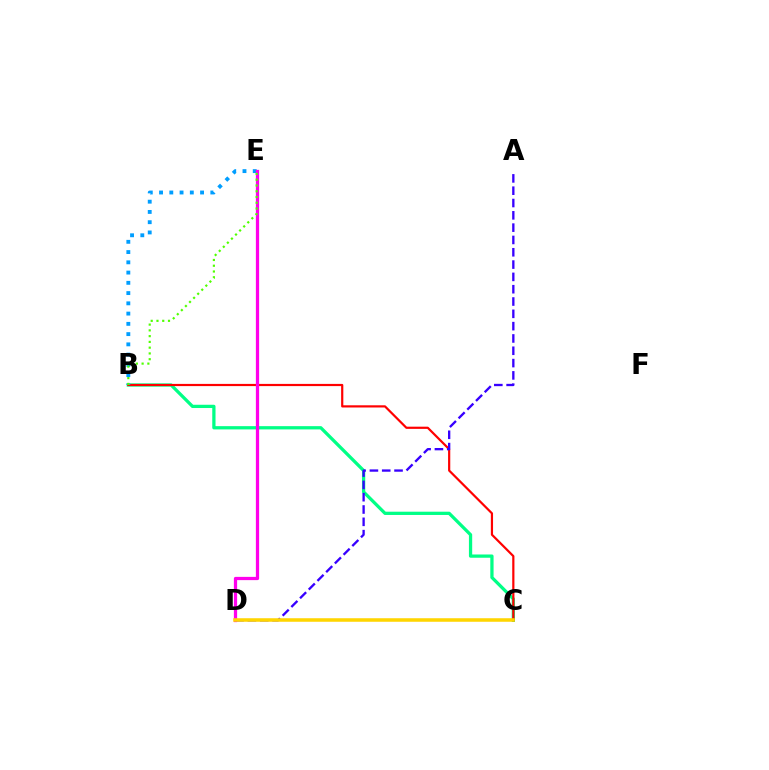{('B', 'C'): [{'color': '#00ff86', 'line_style': 'solid', 'thickness': 2.35}, {'color': '#ff0000', 'line_style': 'solid', 'thickness': 1.58}], ('B', 'E'): [{'color': '#009eff', 'line_style': 'dotted', 'thickness': 2.79}, {'color': '#4fff00', 'line_style': 'dotted', 'thickness': 1.57}], ('A', 'D'): [{'color': '#3700ff', 'line_style': 'dashed', 'thickness': 1.67}], ('D', 'E'): [{'color': '#ff00ed', 'line_style': 'solid', 'thickness': 2.34}], ('C', 'D'): [{'color': '#ffd500', 'line_style': 'solid', 'thickness': 2.55}]}